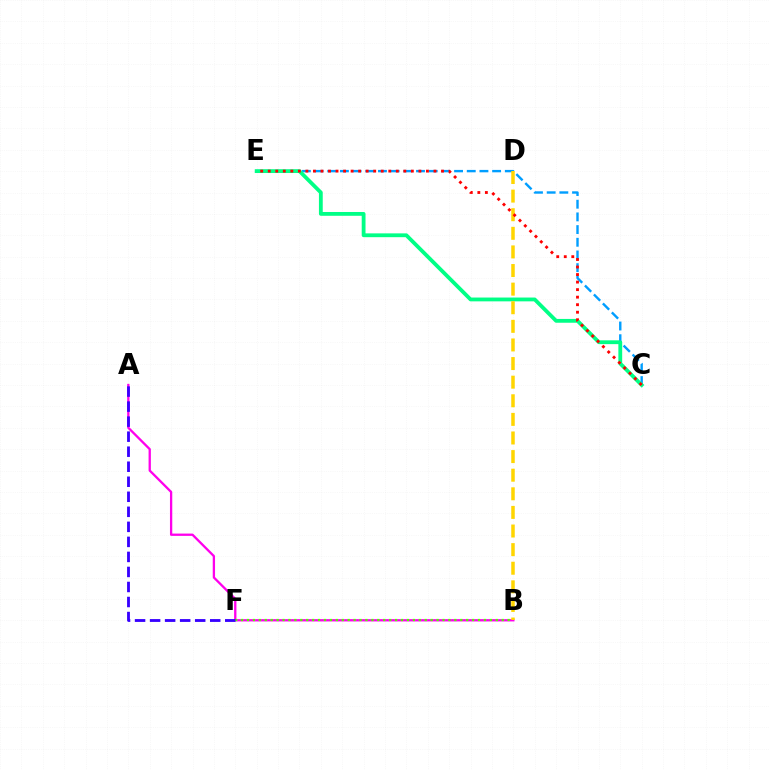{('C', 'E'): [{'color': '#009eff', 'line_style': 'dashed', 'thickness': 1.72}, {'color': '#00ff86', 'line_style': 'solid', 'thickness': 2.74}, {'color': '#ff0000', 'line_style': 'dotted', 'thickness': 2.05}], ('A', 'B'): [{'color': '#ff00ed', 'line_style': 'solid', 'thickness': 1.66}], ('B', 'D'): [{'color': '#ffd500', 'line_style': 'dashed', 'thickness': 2.53}], ('B', 'F'): [{'color': '#4fff00', 'line_style': 'dotted', 'thickness': 1.61}], ('A', 'F'): [{'color': '#3700ff', 'line_style': 'dashed', 'thickness': 2.04}]}